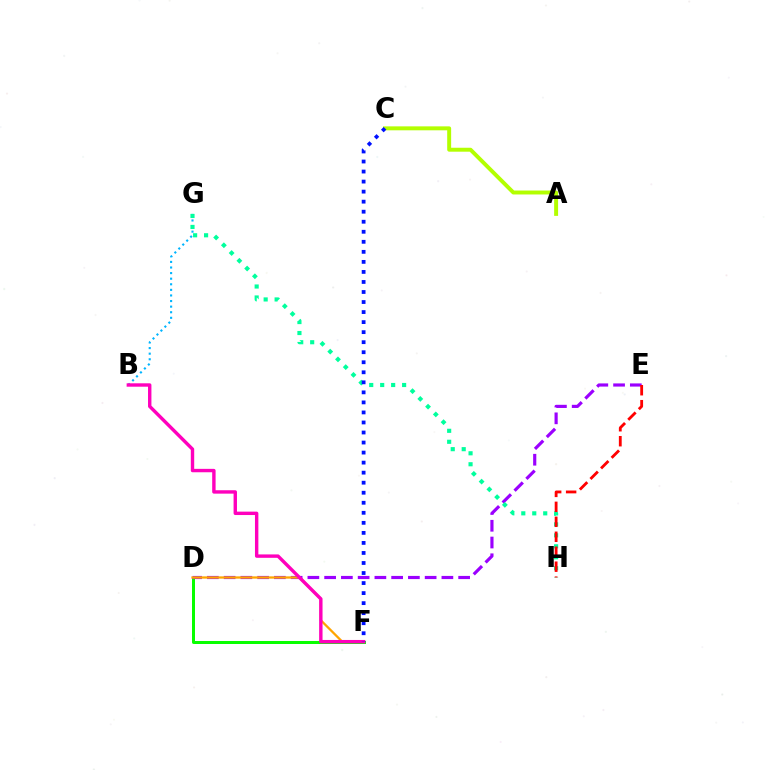{('B', 'G'): [{'color': '#00b5ff', 'line_style': 'dotted', 'thickness': 1.52}], ('A', 'C'): [{'color': '#b3ff00', 'line_style': 'solid', 'thickness': 2.84}], ('D', 'F'): [{'color': '#08ff00', 'line_style': 'solid', 'thickness': 2.16}, {'color': '#ffa500', 'line_style': 'solid', 'thickness': 1.64}], ('D', 'E'): [{'color': '#9b00ff', 'line_style': 'dashed', 'thickness': 2.28}], ('G', 'H'): [{'color': '#00ff9d', 'line_style': 'dotted', 'thickness': 2.98}], ('E', 'H'): [{'color': '#ff0000', 'line_style': 'dashed', 'thickness': 2.03}], ('B', 'F'): [{'color': '#ff00bd', 'line_style': 'solid', 'thickness': 2.45}], ('C', 'F'): [{'color': '#0010ff', 'line_style': 'dotted', 'thickness': 2.73}]}